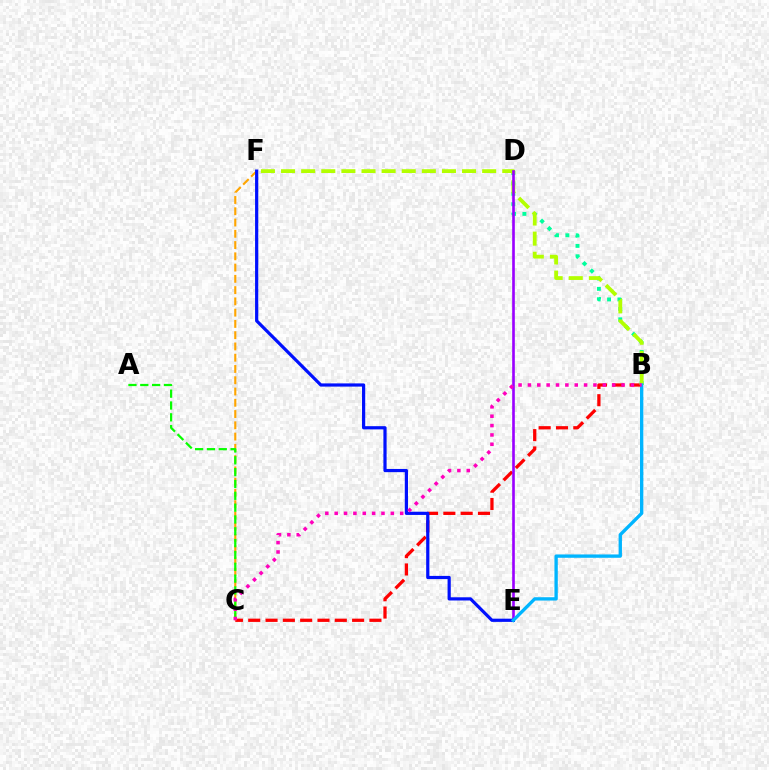{('B', 'C'): [{'color': '#ff0000', 'line_style': 'dashed', 'thickness': 2.35}, {'color': '#ff00bd', 'line_style': 'dotted', 'thickness': 2.54}], ('B', 'D'): [{'color': '#00ff9d', 'line_style': 'dotted', 'thickness': 2.82}], ('C', 'F'): [{'color': '#ffa500', 'line_style': 'dashed', 'thickness': 1.53}], ('A', 'C'): [{'color': '#08ff00', 'line_style': 'dashed', 'thickness': 1.61}], ('B', 'F'): [{'color': '#b3ff00', 'line_style': 'dashed', 'thickness': 2.73}], ('D', 'E'): [{'color': '#9b00ff', 'line_style': 'solid', 'thickness': 1.9}], ('E', 'F'): [{'color': '#0010ff', 'line_style': 'solid', 'thickness': 2.31}], ('B', 'E'): [{'color': '#00b5ff', 'line_style': 'solid', 'thickness': 2.4}]}